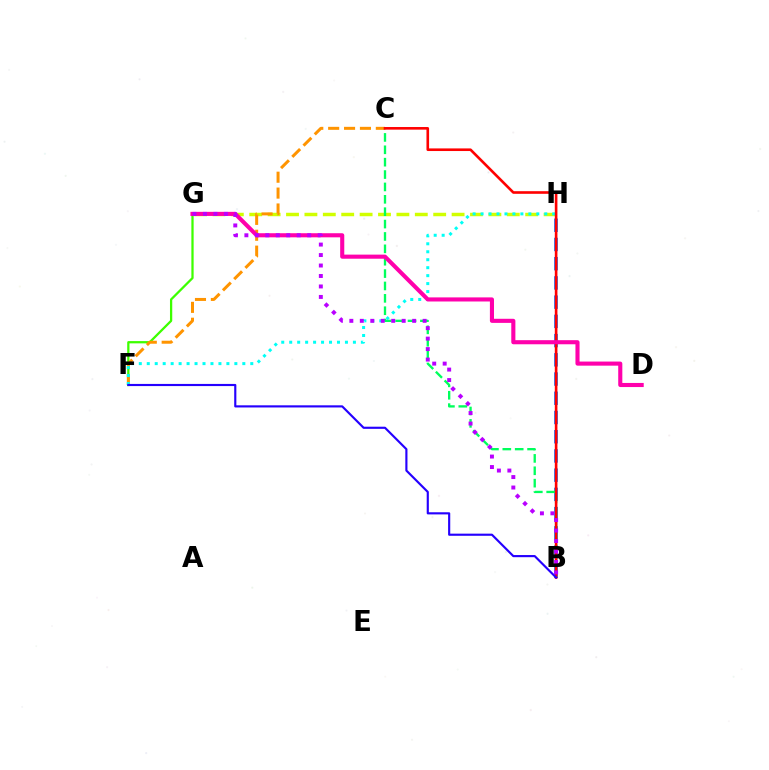{('B', 'H'): [{'color': '#0074ff', 'line_style': 'dashed', 'thickness': 2.61}], ('G', 'H'): [{'color': '#d1ff00', 'line_style': 'dashed', 'thickness': 2.5}], ('B', 'C'): [{'color': '#00ff5c', 'line_style': 'dashed', 'thickness': 1.68}, {'color': '#ff0000', 'line_style': 'solid', 'thickness': 1.89}], ('F', 'G'): [{'color': '#3dff00', 'line_style': 'solid', 'thickness': 1.63}], ('C', 'F'): [{'color': '#ff9400', 'line_style': 'dashed', 'thickness': 2.16}], ('F', 'H'): [{'color': '#00fff6', 'line_style': 'dotted', 'thickness': 2.16}], ('D', 'G'): [{'color': '#ff00ac', 'line_style': 'solid', 'thickness': 2.95}], ('B', 'F'): [{'color': '#2500ff', 'line_style': 'solid', 'thickness': 1.55}], ('B', 'G'): [{'color': '#b900ff', 'line_style': 'dotted', 'thickness': 2.84}]}